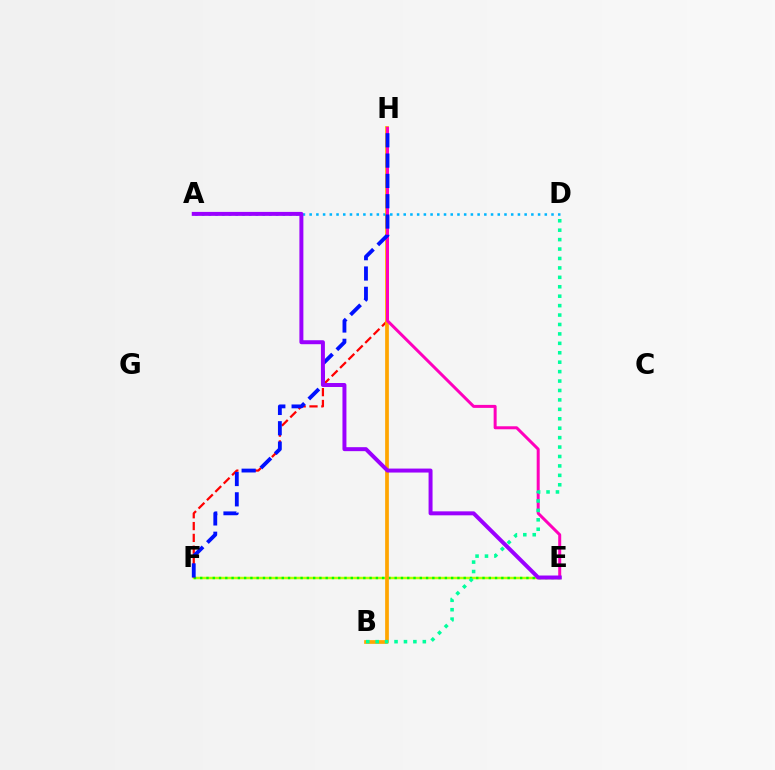{('E', 'F'): [{'color': '#b3ff00', 'line_style': 'solid', 'thickness': 1.79}, {'color': '#08ff00', 'line_style': 'dotted', 'thickness': 1.7}], ('A', 'D'): [{'color': '#00b5ff', 'line_style': 'dotted', 'thickness': 1.83}], ('F', 'H'): [{'color': '#ff0000', 'line_style': 'dashed', 'thickness': 1.61}, {'color': '#0010ff', 'line_style': 'dashed', 'thickness': 2.76}], ('B', 'H'): [{'color': '#ffa500', 'line_style': 'solid', 'thickness': 2.68}], ('E', 'H'): [{'color': '#ff00bd', 'line_style': 'solid', 'thickness': 2.16}], ('B', 'D'): [{'color': '#00ff9d', 'line_style': 'dotted', 'thickness': 2.56}], ('A', 'E'): [{'color': '#9b00ff', 'line_style': 'solid', 'thickness': 2.86}]}